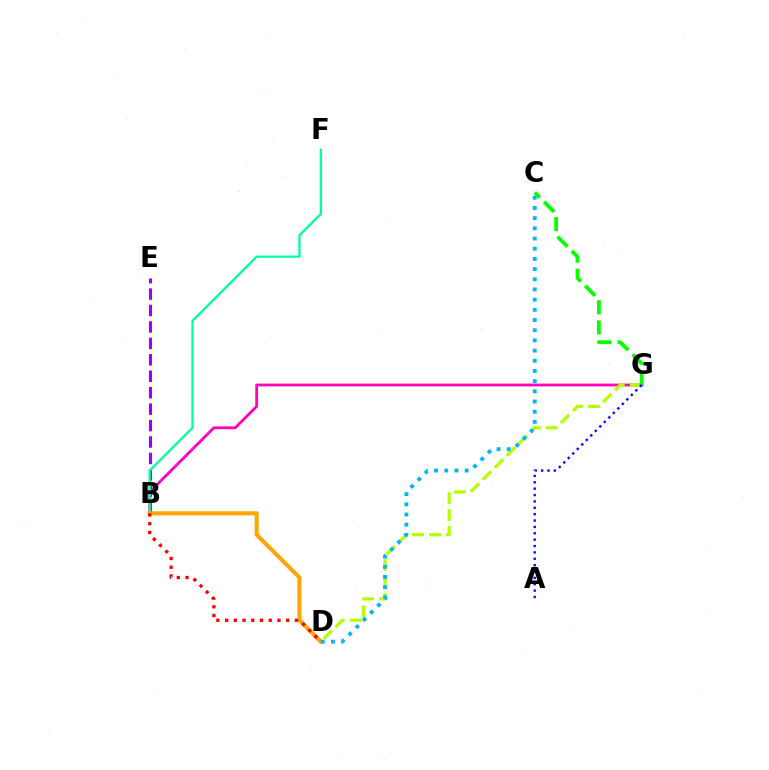{('B', 'E'): [{'color': '#9b00ff', 'line_style': 'dashed', 'thickness': 2.23}], ('B', 'G'): [{'color': '#ff00bd', 'line_style': 'solid', 'thickness': 2.02}], ('B', 'F'): [{'color': '#00ff9d', 'line_style': 'solid', 'thickness': 1.65}], ('B', 'D'): [{'color': '#ffa500', 'line_style': 'solid', 'thickness': 2.95}, {'color': '#ff0000', 'line_style': 'dotted', 'thickness': 2.37}], ('D', 'G'): [{'color': '#b3ff00', 'line_style': 'dashed', 'thickness': 2.3}], ('C', 'D'): [{'color': '#00b5ff', 'line_style': 'dotted', 'thickness': 2.77}], ('C', 'G'): [{'color': '#08ff00', 'line_style': 'dashed', 'thickness': 2.74}], ('A', 'G'): [{'color': '#0010ff', 'line_style': 'dotted', 'thickness': 1.73}]}